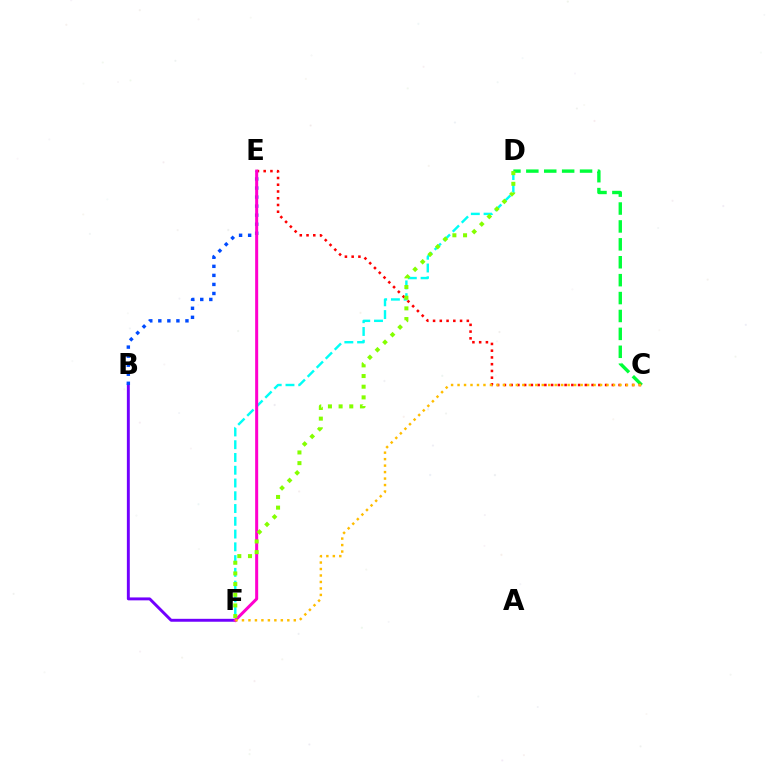{('C', 'D'): [{'color': '#00ff39', 'line_style': 'dashed', 'thickness': 2.43}], ('C', 'E'): [{'color': '#ff0000', 'line_style': 'dotted', 'thickness': 1.83}], ('B', 'F'): [{'color': '#7200ff', 'line_style': 'solid', 'thickness': 2.1}], ('D', 'F'): [{'color': '#00fff6', 'line_style': 'dashed', 'thickness': 1.73}, {'color': '#84ff00', 'line_style': 'dotted', 'thickness': 2.9}], ('B', 'E'): [{'color': '#004bff', 'line_style': 'dotted', 'thickness': 2.46}], ('E', 'F'): [{'color': '#ff00cf', 'line_style': 'solid', 'thickness': 2.18}], ('C', 'F'): [{'color': '#ffbd00', 'line_style': 'dotted', 'thickness': 1.76}]}